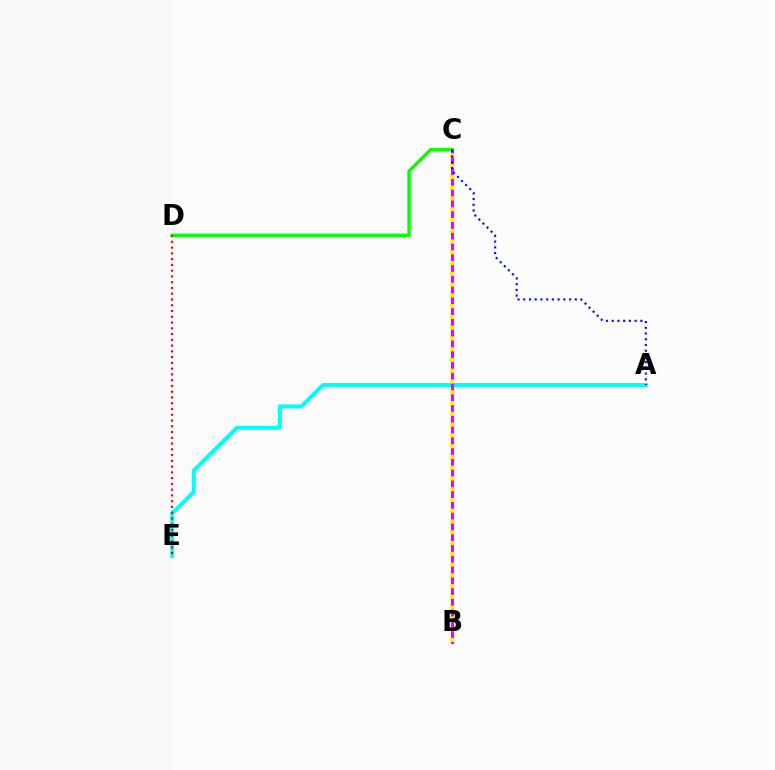{('A', 'E'): [{'color': '#00fff6', 'line_style': 'solid', 'thickness': 2.9}], ('C', 'D'): [{'color': '#08ff00', 'line_style': 'solid', 'thickness': 2.44}], ('D', 'E'): [{'color': '#ff0000', 'line_style': 'dotted', 'thickness': 1.57}], ('B', 'C'): [{'color': '#ee00ff', 'line_style': 'solid', 'thickness': 2.28}, {'color': '#fcf500', 'line_style': 'dotted', 'thickness': 2.93}], ('A', 'C'): [{'color': '#0010ff', 'line_style': 'dotted', 'thickness': 1.55}]}